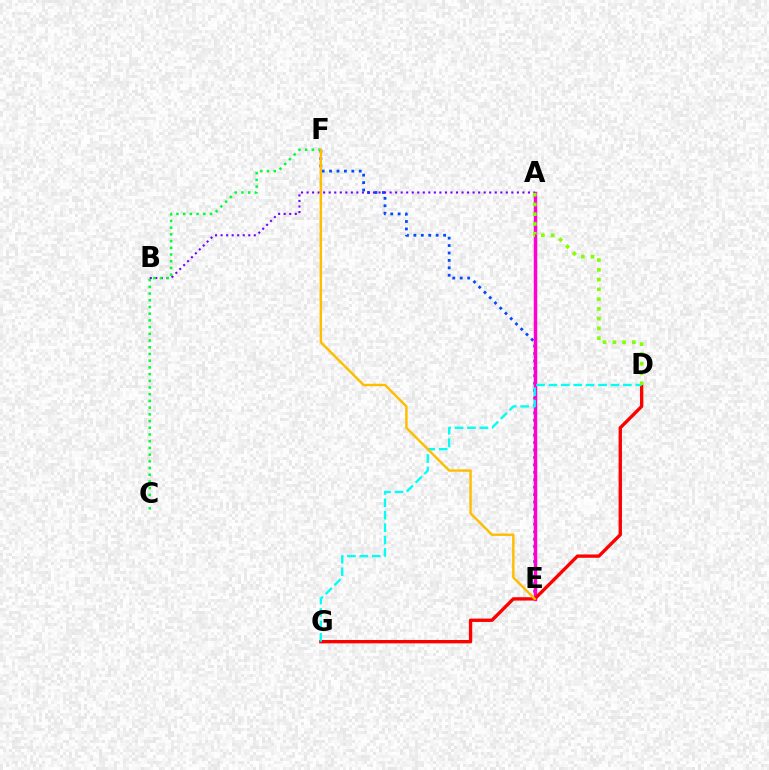{('E', 'F'): [{'color': '#004bff', 'line_style': 'dotted', 'thickness': 2.02}, {'color': '#ffbd00', 'line_style': 'solid', 'thickness': 1.75}], ('A', 'E'): [{'color': '#ff00cf', 'line_style': 'solid', 'thickness': 2.5}], ('A', 'B'): [{'color': '#7200ff', 'line_style': 'dotted', 'thickness': 1.5}], ('D', 'G'): [{'color': '#ff0000', 'line_style': 'solid', 'thickness': 2.41}, {'color': '#00fff6', 'line_style': 'dashed', 'thickness': 1.69}], ('C', 'F'): [{'color': '#00ff39', 'line_style': 'dotted', 'thickness': 1.82}], ('A', 'D'): [{'color': '#84ff00', 'line_style': 'dotted', 'thickness': 2.65}]}